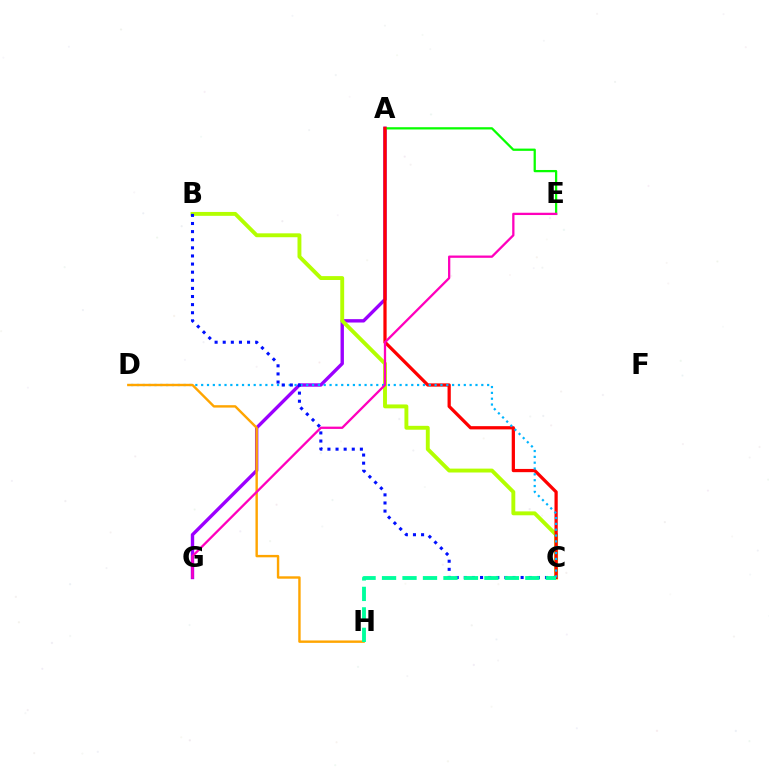{('A', 'G'): [{'color': '#9b00ff', 'line_style': 'solid', 'thickness': 2.43}], ('A', 'E'): [{'color': '#08ff00', 'line_style': 'solid', 'thickness': 1.63}], ('B', 'C'): [{'color': '#b3ff00', 'line_style': 'solid', 'thickness': 2.8}, {'color': '#0010ff', 'line_style': 'dotted', 'thickness': 2.2}], ('A', 'C'): [{'color': '#ff0000', 'line_style': 'solid', 'thickness': 2.34}], ('C', 'D'): [{'color': '#00b5ff', 'line_style': 'dotted', 'thickness': 1.59}], ('D', 'H'): [{'color': '#ffa500', 'line_style': 'solid', 'thickness': 1.73}], ('C', 'H'): [{'color': '#00ff9d', 'line_style': 'dashed', 'thickness': 2.78}], ('E', 'G'): [{'color': '#ff00bd', 'line_style': 'solid', 'thickness': 1.65}]}